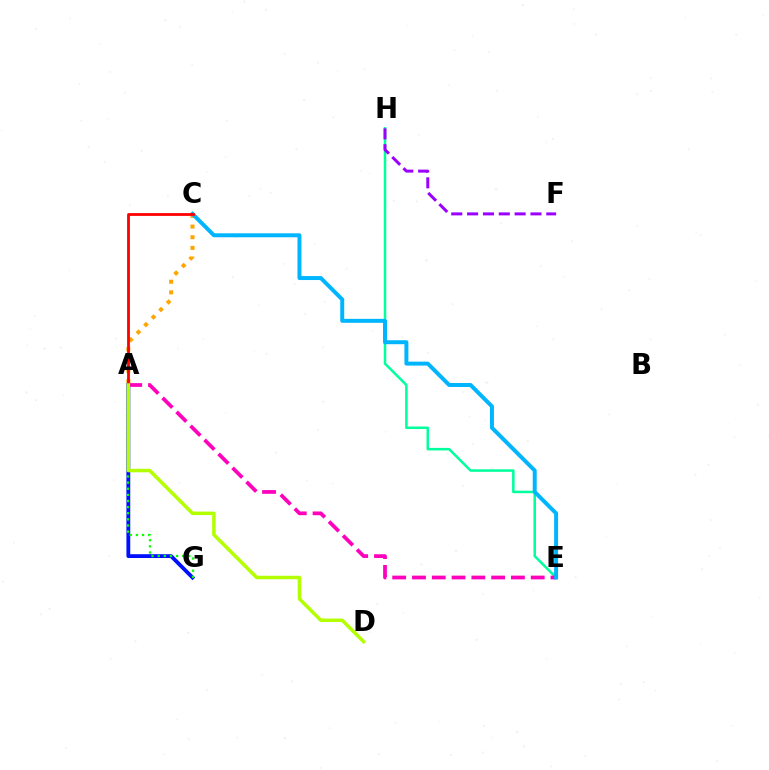{('A', 'C'): [{'color': '#ffa500', 'line_style': 'dotted', 'thickness': 2.9}, {'color': '#ff0000', 'line_style': 'solid', 'thickness': 2.01}], ('A', 'G'): [{'color': '#0010ff', 'line_style': 'solid', 'thickness': 2.76}, {'color': '#08ff00', 'line_style': 'dotted', 'thickness': 1.66}], ('E', 'H'): [{'color': '#00ff9d', 'line_style': 'solid', 'thickness': 1.82}], ('A', 'E'): [{'color': '#ff00bd', 'line_style': 'dashed', 'thickness': 2.69}], ('C', 'E'): [{'color': '#00b5ff', 'line_style': 'solid', 'thickness': 2.86}], ('F', 'H'): [{'color': '#9b00ff', 'line_style': 'dashed', 'thickness': 2.15}], ('A', 'D'): [{'color': '#b3ff00', 'line_style': 'solid', 'thickness': 2.51}]}